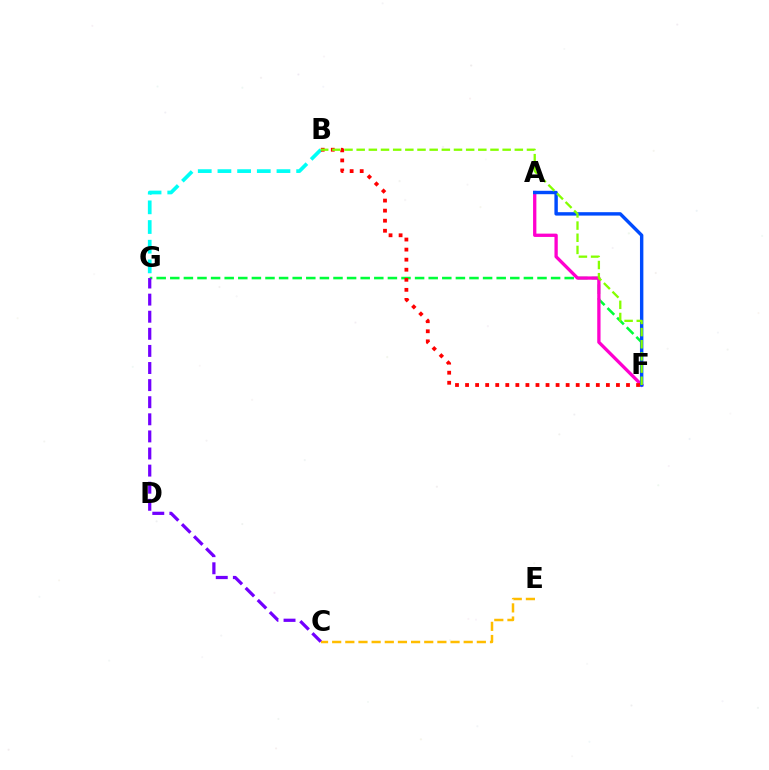{('F', 'G'): [{'color': '#00ff39', 'line_style': 'dashed', 'thickness': 1.85}], ('B', 'G'): [{'color': '#00fff6', 'line_style': 'dashed', 'thickness': 2.67}], ('C', 'E'): [{'color': '#ffbd00', 'line_style': 'dashed', 'thickness': 1.79}], ('A', 'F'): [{'color': '#ff00cf', 'line_style': 'solid', 'thickness': 2.38}, {'color': '#004bff', 'line_style': 'solid', 'thickness': 2.45}], ('C', 'G'): [{'color': '#7200ff', 'line_style': 'dashed', 'thickness': 2.32}], ('B', 'F'): [{'color': '#ff0000', 'line_style': 'dotted', 'thickness': 2.73}, {'color': '#84ff00', 'line_style': 'dashed', 'thickness': 1.65}]}